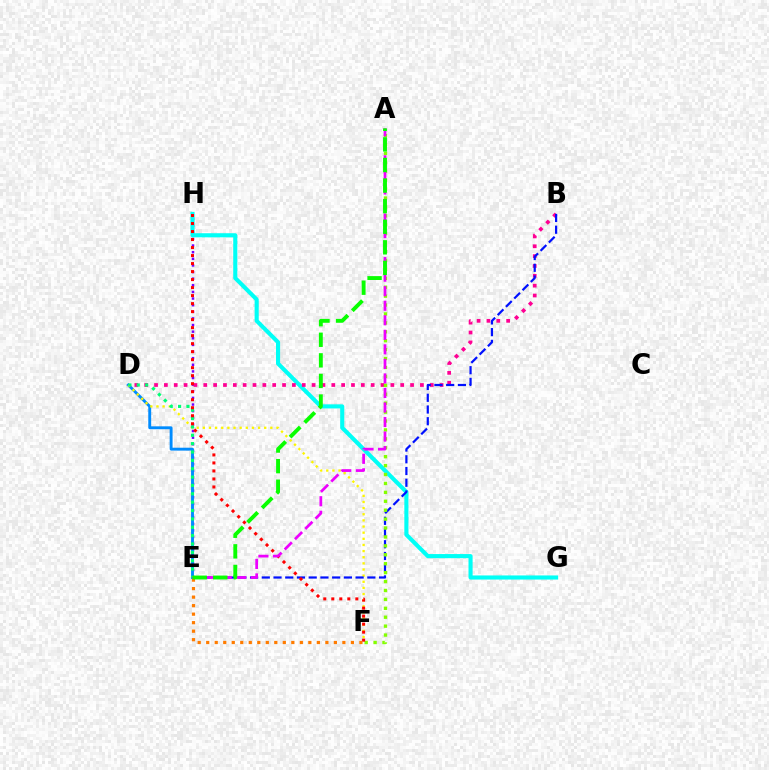{('E', 'H'): [{'color': '#7200ff', 'line_style': 'dotted', 'thickness': 1.8}], ('G', 'H'): [{'color': '#00fff6', 'line_style': 'solid', 'thickness': 2.95}], ('D', 'E'): [{'color': '#008cff', 'line_style': 'solid', 'thickness': 2.08}, {'color': '#00ff74', 'line_style': 'dotted', 'thickness': 2.27}], ('B', 'D'): [{'color': '#ff0094', 'line_style': 'dotted', 'thickness': 2.68}], ('D', 'F'): [{'color': '#fcf500', 'line_style': 'dotted', 'thickness': 1.67}], ('B', 'E'): [{'color': '#0010ff', 'line_style': 'dashed', 'thickness': 1.59}], ('A', 'F'): [{'color': '#84ff00', 'line_style': 'dotted', 'thickness': 2.42}], ('F', 'H'): [{'color': '#ff0000', 'line_style': 'dotted', 'thickness': 2.18}], ('A', 'E'): [{'color': '#ee00ff', 'line_style': 'dashed', 'thickness': 1.97}, {'color': '#08ff00', 'line_style': 'dashed', 'thickness': 2.8}], ('E', 'F'): [{'color': '#ff7c00', 'line_style': 'dotted', 'thickness': 2.31}]}